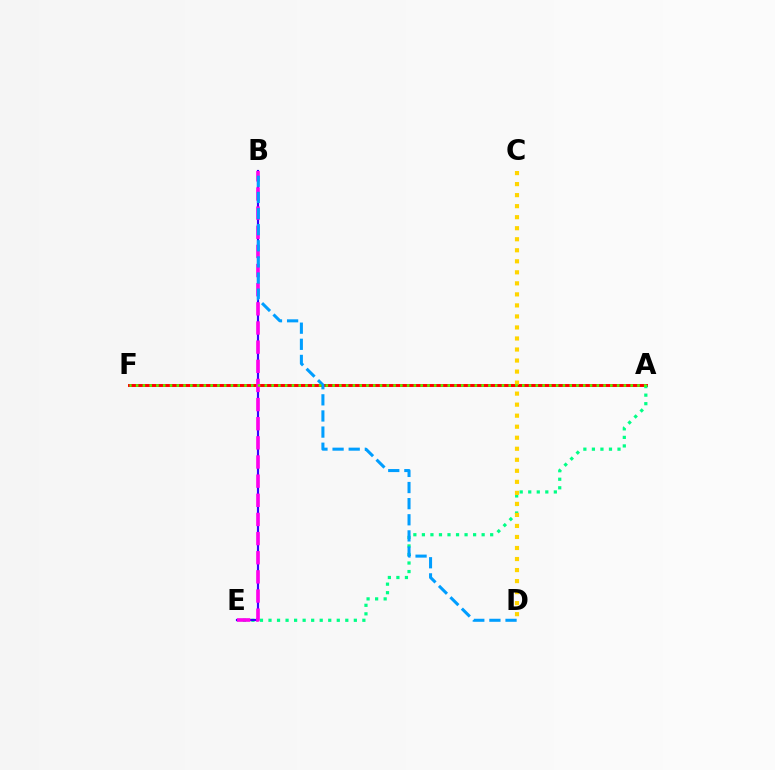{('A', 'F'): [{'color': '#ff0000', 'line_style': 'solid', 'thickness': 2.12}, {'color': '#4fff00', 'line_style': 'dotted', 'thickness': 1.84}], ('A', 'E'): [{'color': '#00ff86', 'line_style': 'dotted', 'thickness': 2.32}], ('B', 'E'): [{'color': '#3700ff', 'line_style': 'solid', 'thickness': 1.56}, {'color': '#ff00ed', 'line_style': 'dashed', 'thickness': 2.6}], ('C', 'D'): [{'color': '#ffd500', 'line_style': 'dotted', 'thickness': 3.0}], ('B', 'D'): [{'color': '#009eff', 'line_style': 'dashed', 'thickness': 2.19}]}